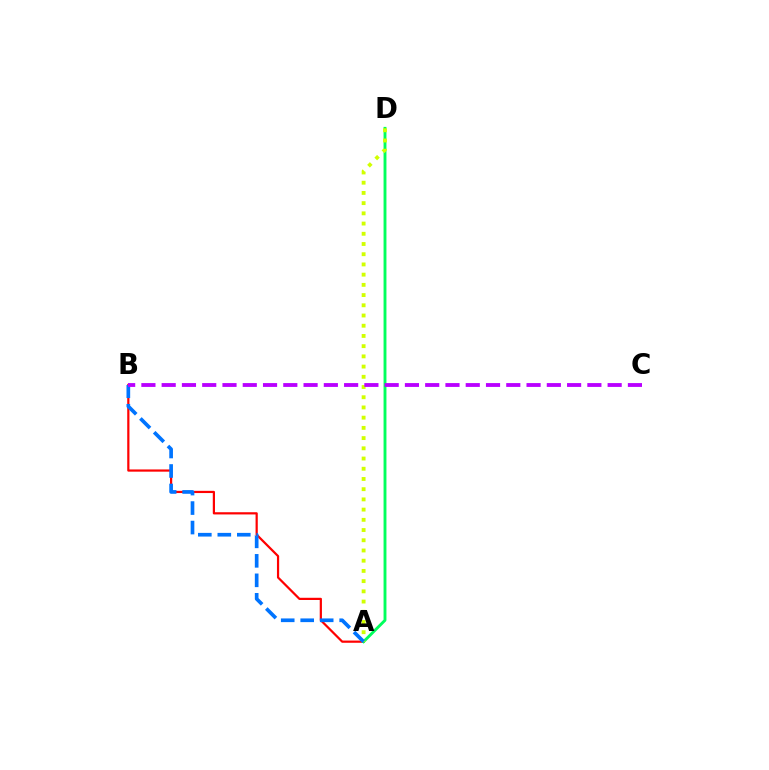{('A', 'B'): [{'color': '#ff0000', 'line_style': 'solid', 'thickness': 1.59}, {'color': '#0074ff', 'line_style': 'dashed', 'thickness': 2.65}], ('A', 'D'): [{'color': '#00ff5c', 'line_style': 'solid', 'thickness': 2.08}, {'color': '#d1ff00', 'line_style': 'dotted', 'thickness': 2.78}], ('B', 'C'): [{'color': '#b900ff', 'line_style': 'dashed', 'thickness': 2.75}]}